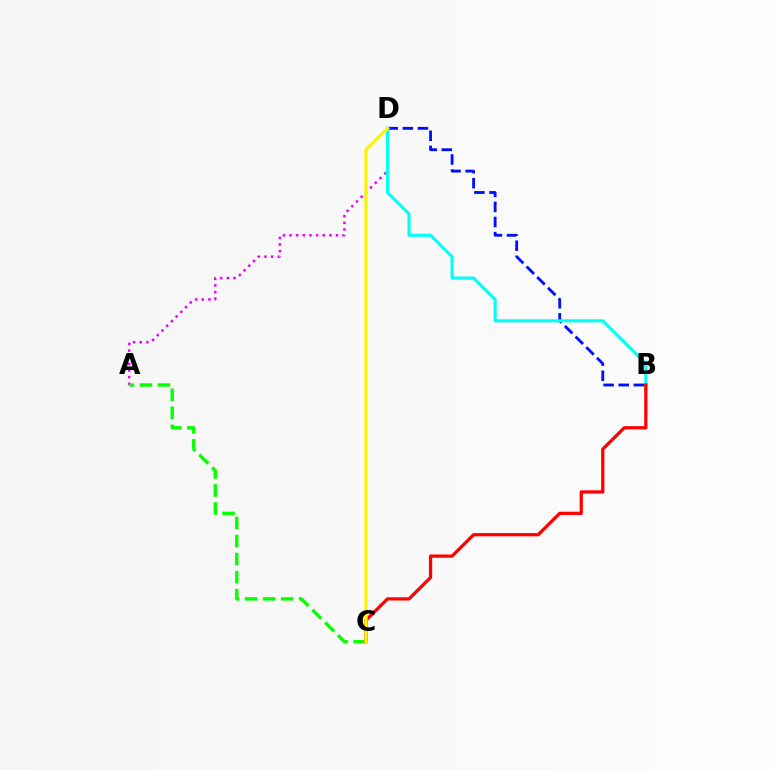{('A', 'D'): [{'color': '#ee00ff', 'line_style': 'dotted', 'thickness': 1.8}], ('B', 'D'): [{'color': '#0010ff', 'line_style': 'dashed', 'thickness': 2.05}, {'color': '#00fff6', 'line_style': 'solid', 'thickness': 2.22}], ('A', 'C'): [{'color': '#08ff00', 'line_style': 'dashed', 'thickness': 2.45}], ('B', 'C'): [{'color': '#ff0000', 'line_style': 'solid', 'thickness': 2.35}], ('C', 'D'): [{'color': '#fcf500', 'line_style': 'solid', 'thickness': 2.35}]}